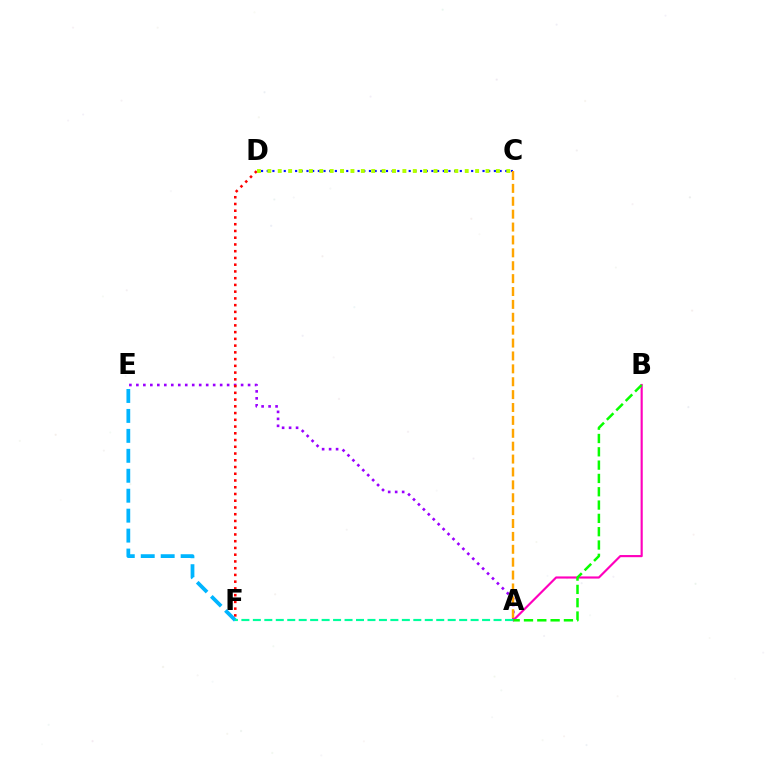{('A', 'E'): [{'color': '#9b00ff', 'line_style': 'dotted', 'thickness': 1.9}], ('D', 'F'): [{'color': '#ff0000', 'line_style': 'dotted', 'thickness': 1.83}], ('E', 'F'): [{'color': '#00b5ff', 'line_style': 'dashed', 'thickness': 2.71}], ('C', 'D'): [{'color': '#0010ff', 'line_style': 'dotted', 'thickness': 1.54}, {'color': '#b3ff00', 'line_style': 'dotted', 'thickness': 2.82}], ('A', 'B'): [{'color': '#ff00bd', 'line_style': 'solid', 'thickness': 1.55}, {'color': '#08ff00', 'line_style': 'dashed', 'thickness': 1.81}], ('A', 'C'): [{'color': '#ffa500', 'line_style': 'dashed', 'thickness': 1.75}], ('A', 'F'): [{'color': '#00ff9d', 'line_style': 'dashed', 'thickness': 1.56}]}